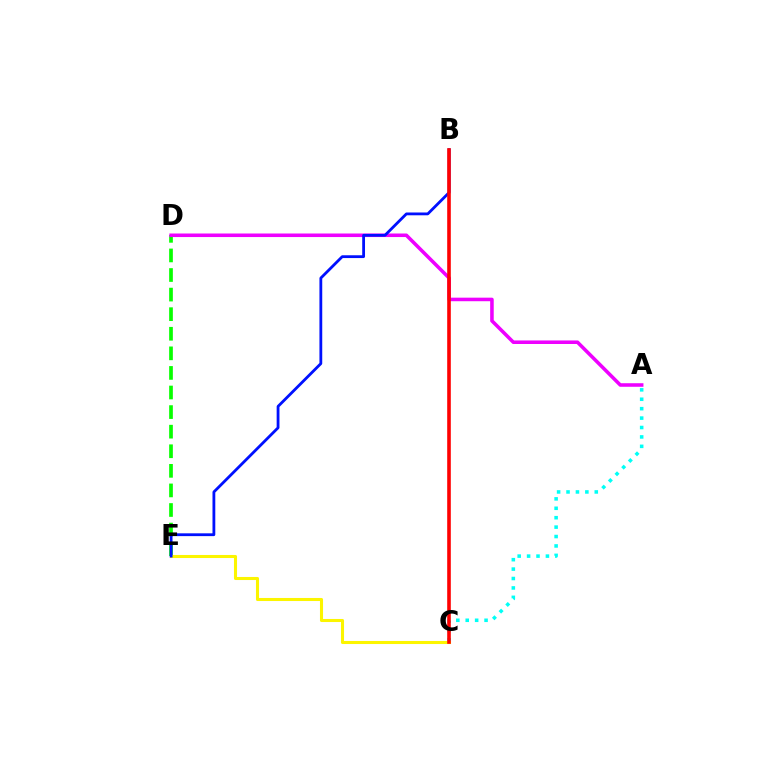{('D', 'E'): [{'color': '#08ff00', 'line_style': 'dashed', 'thickness': 2.66}], ('A', 'D'): [{'color': '#ee00ff', 'line_style': 'solid', 'thickness': 2.56}], ('A', 'C'): [{'color': '#00fff6', 'line_style': 'dotted', 'thickness': 2.56}], ('C', 'E'): [{'color': '#fcf500', 'line_style': 'solid', 'thickness': 2.2}], ('B', 'E'): [{'color': '#0010ff', 'line_style': 'solid', 'thickness': 2.02}], ('B', 'C'): [{'color': '#ff0000', 'line_style': 'solid', 'thickness': 2.6}]}